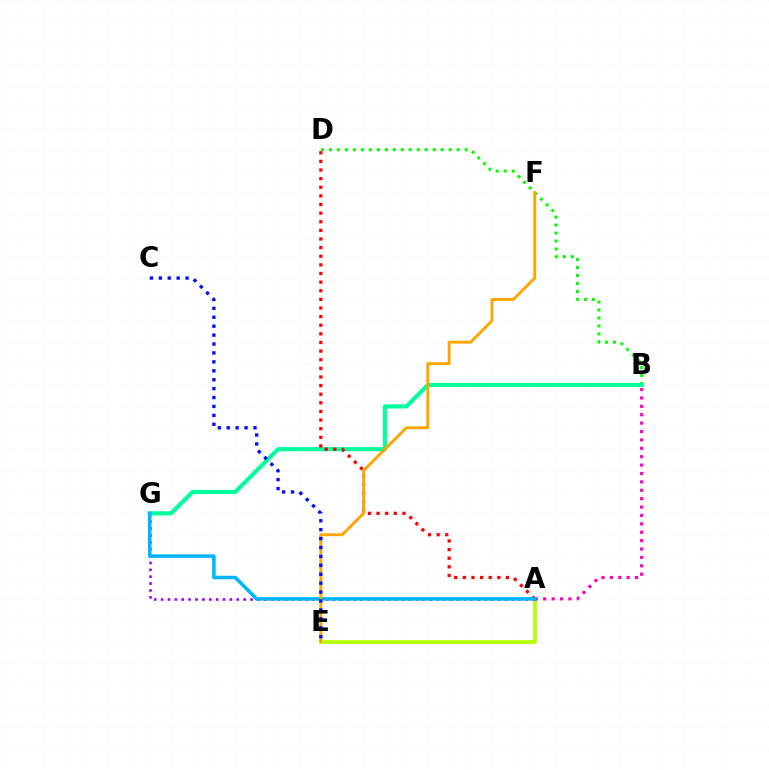{('A', 'E'): [{'color': '#b3ff00', 'line_style': 'solid', 'thickness': 2.64}], ('A', 'G'): [{'color': '#9b00ff', 'line_style': 'dotted', 'thickness': 1.87}, {'color': '#00b5ff', 'line_style': 'solid', 'thickness': 2.53}], ('B', 'D'): [{'color': '#08ff00', 'line_style': 'dotted', 'thickness': 2.17}], ('A', 'B'): [{'color': '#ff00bd', 'line_style': 'dotted', 'thickness': 2.28}], ('B', 'G'): [{'color': '#00ff9d', 'line_style': 'solid', 'thickness': 2.97}], ('A', 'D'): [{'color': '#ff0000', 'line_style': 'dotted', 'thickness': 2.34}], ('E', 'F'): [{'color': '#ffa500', 'line_style': 'solid', 'thickness': 2.08}], ('C', 'E'): [{'color': '#0010ff', 'line_style': 'dotted', 'thickness': 2.42}]}